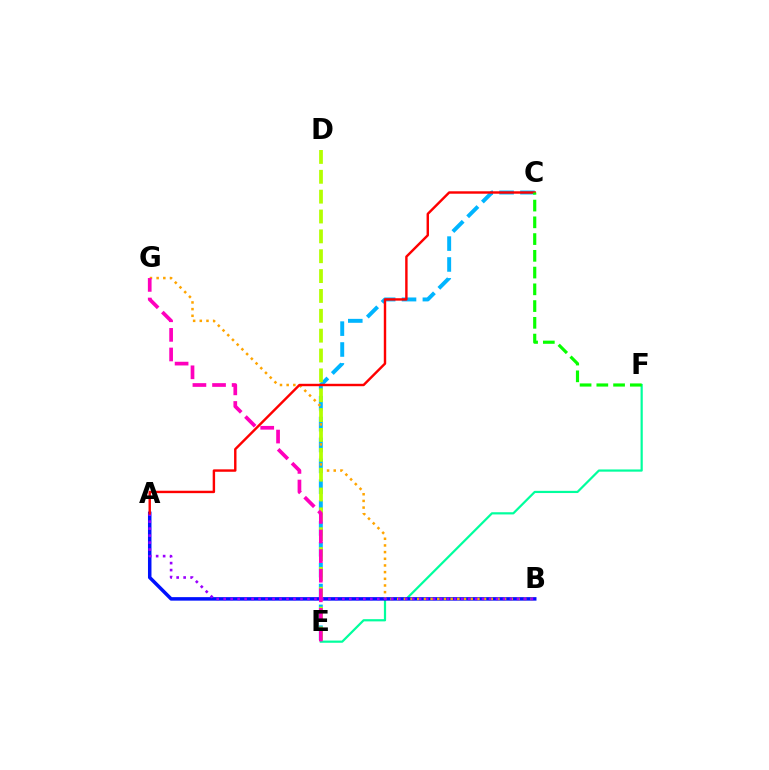{('C', 'E'): [{'color': '#00b5ff', 'line_style': 'dashed', 'thickness': 2.83}], ('E', 'F'): [{'color': '#00ff9d', 'line_style': 'solid', 'thickness': 1.59}], ('A', 'B'): [{'color': '#0010ff', 'line_style': 'solid', 'thickness': 2.52}, {'color': '#9b00ff', 'line_style': 'dotted', 'thickness': 1.9}], ('B', 'G'): [{'color': '#ffa500', 'line_style': 'dotted', 'thickness': 1.81}], ('D', 'E'): [{'color': '#b3ff00', 'line_style': 'dashed', 'thickness': 2.7}], ('A', 'C'): [{'color': '#ff0000', 'line_style': 'solid', 'thickness': 1.74}], ('E', 'G'): [{'color': '#ff00bd', 'line_style': 'dashed', 'thickness': 2.66}], ('C', 'F'): [{'color': '#08ff00', 'line_style': 'dashed', 'thickness': 2.28}]}